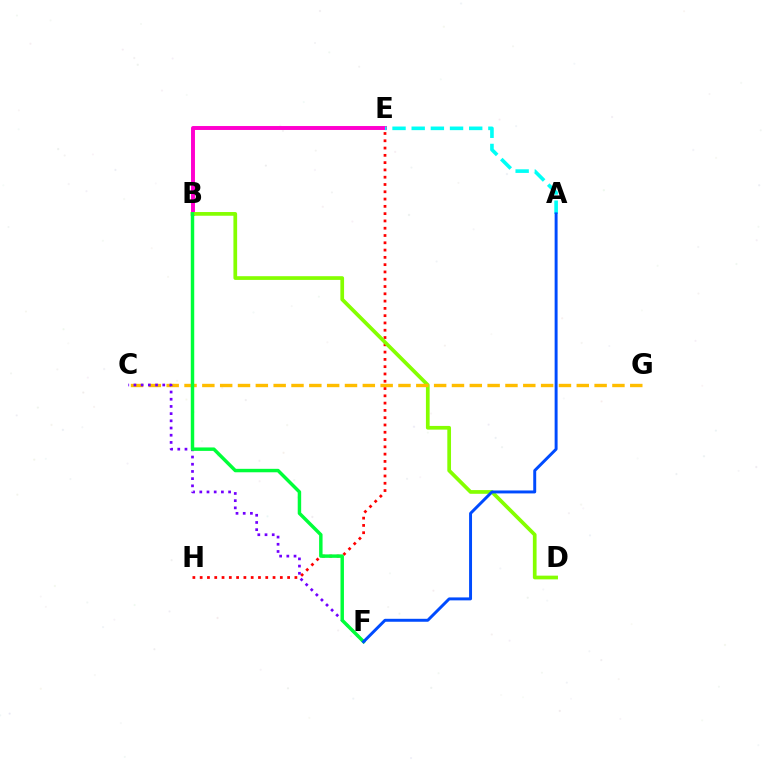{('E', 'H'): [{'color': '#ff0000', 'line_style': 'dotted', 'thickness': 1.98}], ('B', 'E'): [{'color': '#ff00cf', 'line_style': 'solid', 'thickness': 2.84}], ('B', 'D'): [{'color': '#84ff00', 'line_style': 'solid', 'thickness': 2.67}], ('C', 'G'): [{'color': '#ffbd00', 'line_style': 'dashed', 'thickness': 2.42}], ('A', 'E'): [{'color': '#00fff6', 'line_style': 'dashed', 'thickness': 2.6}], ('C', 'F'): [{'color': '#7200ff', 'line_style': 'dotted', 'thickness': 1.96}], ('B', 'F'): [{'color': '#00ff39', 'line_style': 'solid', 'thickness': 2.48}], ('A', 'F'): [{'color': '#004bff', 'line_style': 'solid', 'thickness': 2.12}]}